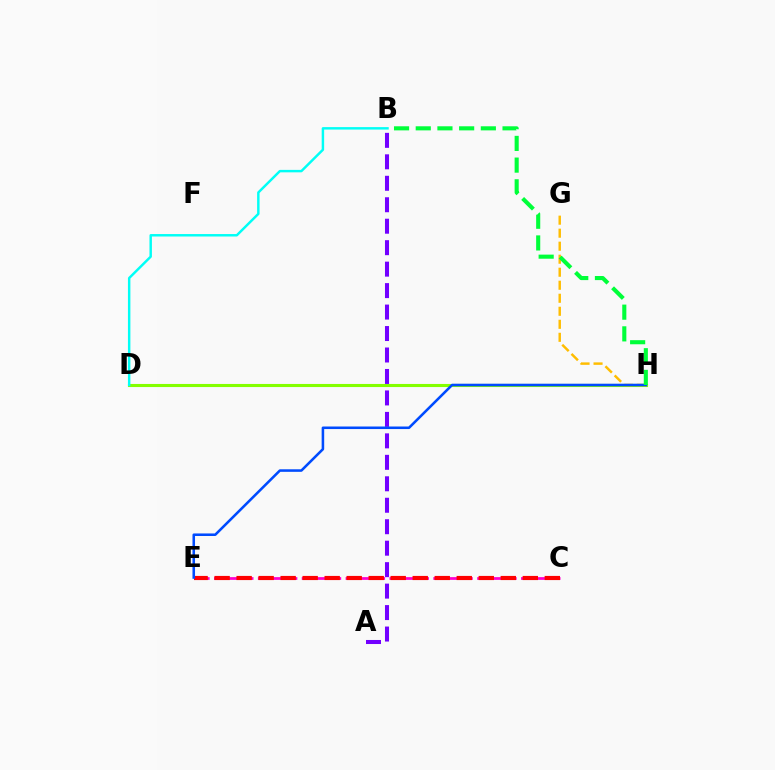{('D', 'H'): [{'color': '#84ff00', 'line_style': 'solid', 'thickness': 2.23}], ('B', 'D'): [{'color': '#00fff6', 'line_style': 'solid', 'thickness': 1.76}], ('C', 'E'): [{'color': '#ff00cf', 'line_style': 'dashed', 'thickness': 1.99}, {'color': '#ff0000', 'line_style': 'dashed', 'thickness': 2.99}], ('A', 'B'): [{'color': '#7200ff', 'line_style': 'dashed', 'thickness': 2.92}], ('G', 'H'): [{'color': '#ffbd00', 'line_style': 'dashed', 'thickness': 1.77}], ('E', 'H'): [{'color': '#004bff', 'line_style': 'solid', 'thickness': 1.84}], ('B', 'H'): [{'color': '#00ff39', 'line_style': 'dashed', 'thickness': 2.95}]}